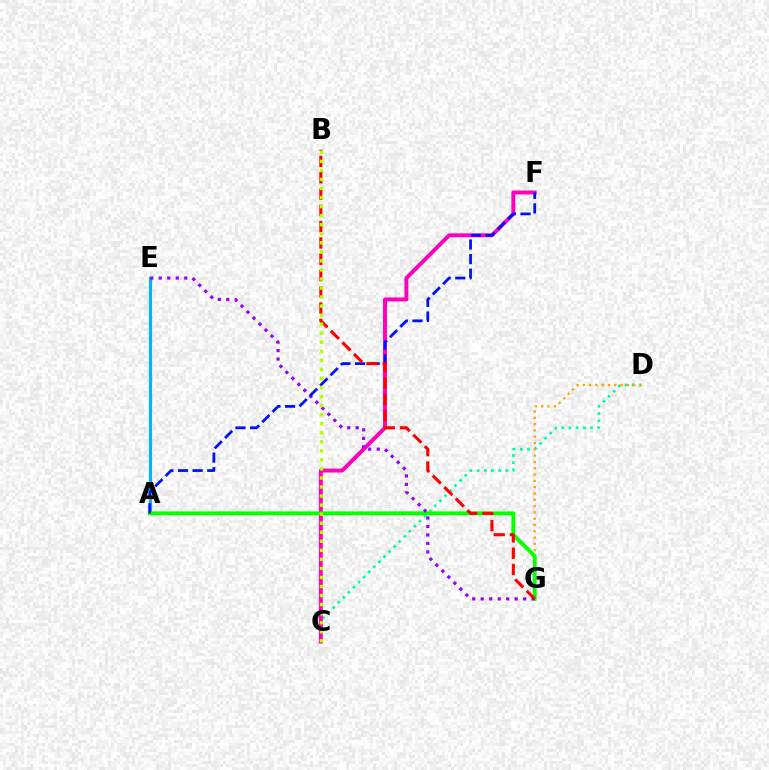{('C', 'D'): [{'color': '#00ff9d', 'line_style': 'dotted', 'thickness': 1.95}], ('A', 'E'): [{'color': '#00b5ff', 'line_style': 'solid', 'thickness': 2.29}], ('D', 'G'): [{'color': '#ffa500', 'line_style': 'dotted', 'thickness': 1.71}], ('C', 'F'): [{'color': '#ff00bd', 'line_style': 'solid', 'thickness': 2.83}], ('A', 'G'): [{'color': '#08ff00', 'line_style': 'solid', 'thickness': 2.77}], ('E', 'G'): [{'color': '#9b00ff', 'line_style': 'dotted', 'thickness': 2.3}], ('A', 'F'): [{'color': '#0010ff', 'line_style': 'dashed', 'thickness': 1.99}], ('B', 'G'): [{'color': '#ff0000', 'line_style': 'dashed', 'thickness': 2.21}], ('B', 'C'): [{'color': '#b3ff00', 'line_style': 'dotted', 'thickness': 2.46}]}